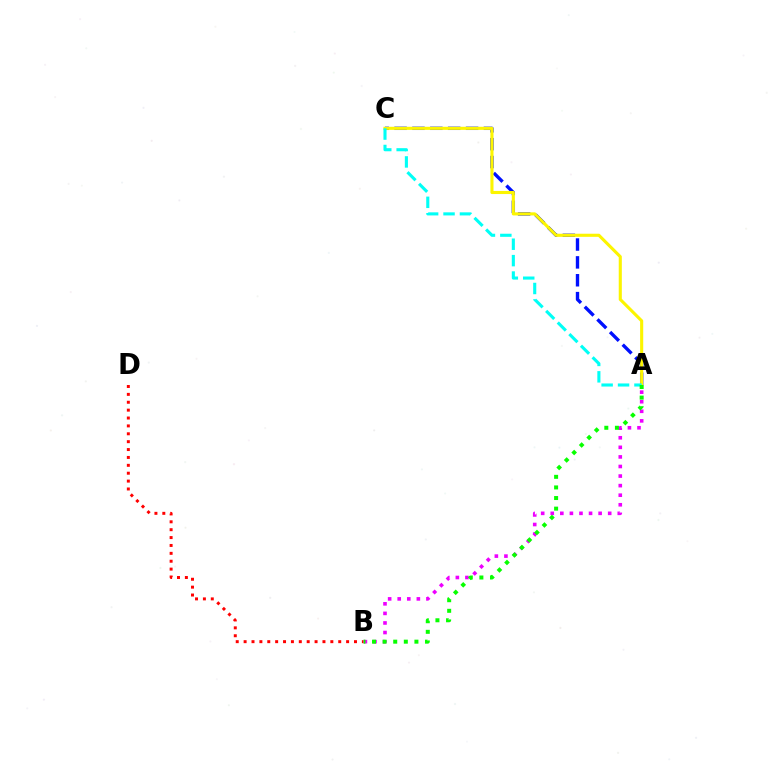{('A', 'C'): [{'color': '#0010ff', 'line_style': 'dashed', 'thickness': 2.43}, {'color': '#fcf500', 'line_style': 'solid', 'thickness': 2.23}, {'color': '#00fff6', 'line_style': 'dashed', 'thickness': 2.23}], ('B', 'D'): [{'color': '#ff0000', 'line_style': 'dotted', 'thickness': 2.14}], ('A', 'B'): [{'color': '#ee00ff', 'line_style': 'dotted', 'thickness': 2.6}, {'color': '#08ff00', 'line_style': 'dotted', 'thickness': 2.88}]}